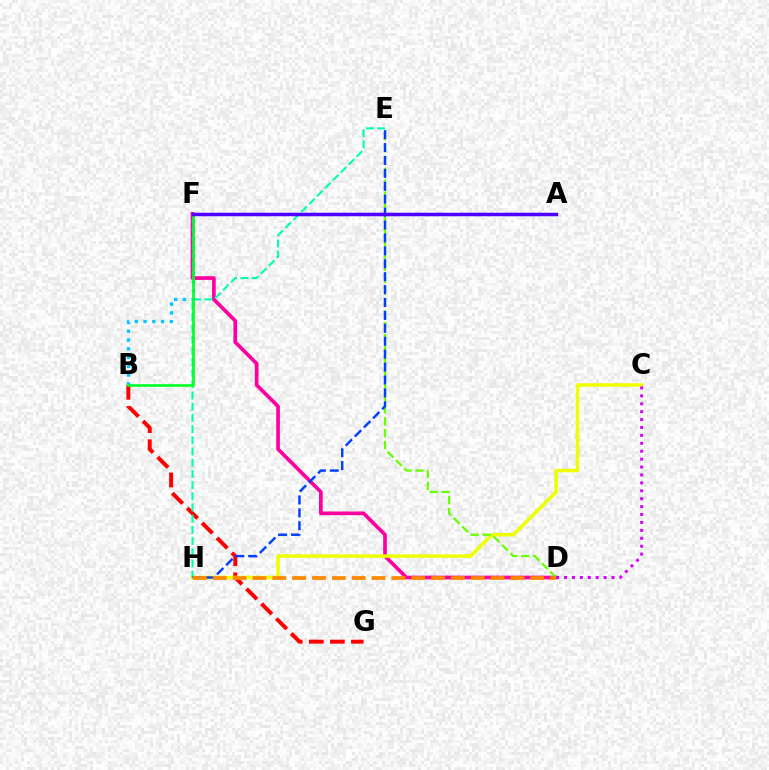{('D', 'F'): [{'color': '#ff00a0', 'line_style': 'solid', 'thickness': 2.66}], ('B', 'G'): [{'color': '#ff0000', 'line_style': 'dashed', 'thickness': 2.86}], ('C', 'H'): [{'color': '#eeff00', 'line_style': 'solid', 'thickness': 2.52}], ('E', 'H'): [{'color': '#00ffaf', 'line_style': 'dashed', 'thickness': 1.52}, {'color': '#003fff', 'line_style': 'dashed', 'thickness': 1.75}], ('D', 'E'): [{'color': '#66ff00', 'line_style': 'dashed', 'thickness': 1.61}], ('B', 'F'): [{'color': '#00c7ff', 'line_style': 'dotted', 'thickness': 2.38}, {'color': '#00ff27', 'line_style': 'solid', 'thickness': 1.9}], ('D', 'H'): [{'color': '#ff8800', 'line_style': 'dashed', 'thickness': 2.7}], ('A', 'F'): [{'color': '#4f00ff', 'line_style': 'solid', 'thickness': 2.51}], ('C', 'D'): [{'color': '#d600ff', 'line_style': 'dotted', 'thickness': 2.15}]}